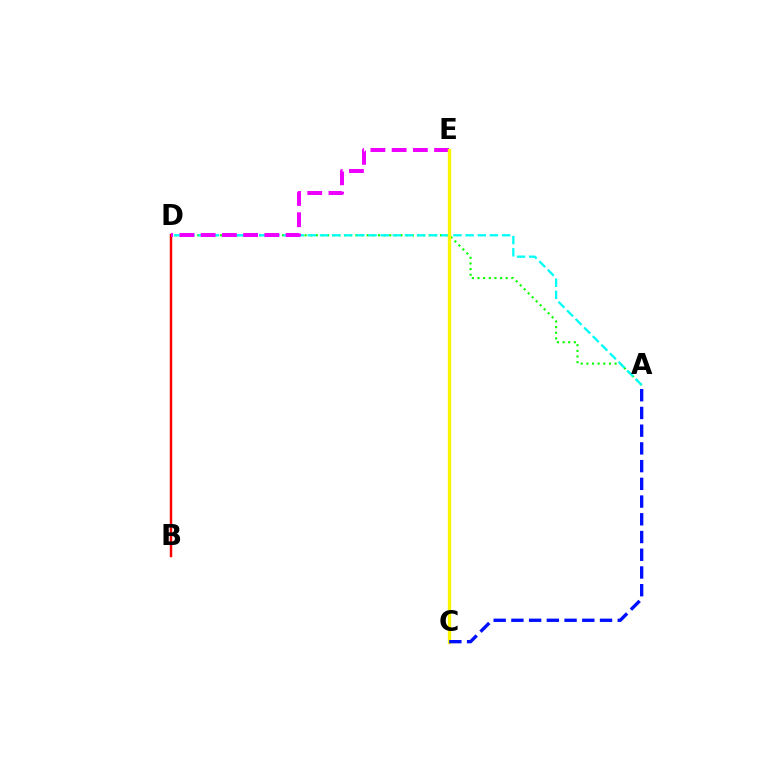{('A', 'D'): [{'color': '#08ff00', 'line_style': 'dotted', 'thickness': 1.53}, {'color': '#00fff6', 'line_style': 'dashed', 'thickness': 1.65}], ('B', 'D'): [{'color': '#ff0000', 'line_style': 'solid', 'thickness': 1.76}], ('D', 'E'): [{'color': '#ee00ff', 'line_style': 'dashed', 'thickness': 2.88}], ('C', 'E'): [{'color': '#fcf500', 'line_style': 'solid', 'thickness': 2.4}], ('A', 'C'): [{'color': '#0010ff', 'line_style': 'dashed', 'thickness': 2.41}]}